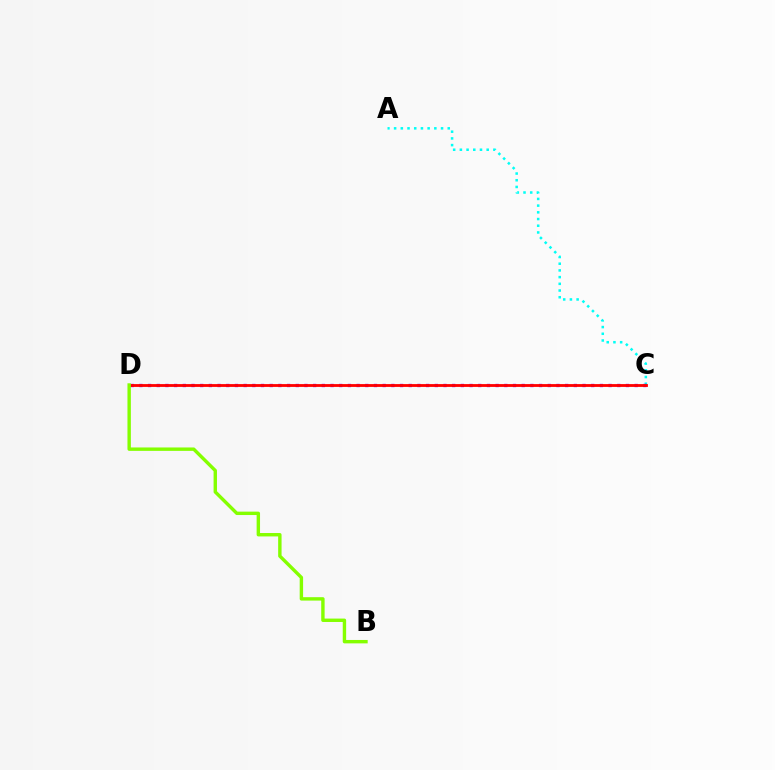{('A', 'C'): [{'color': '#00fff6', 'line_style': 'dotted', 'thickness': 1.82}], ('C', 'D'): [{'color': '#7200ff', 'line_style': 'dotted', 'thickness': 2.36}, {'color': '#ff0000', 'line_style': 'solid', 'thickness': 2.03}], ('B', 'D'): [{'color': '#84ff00', 'line_style': 'solid', 'thickness': 2.45}]}